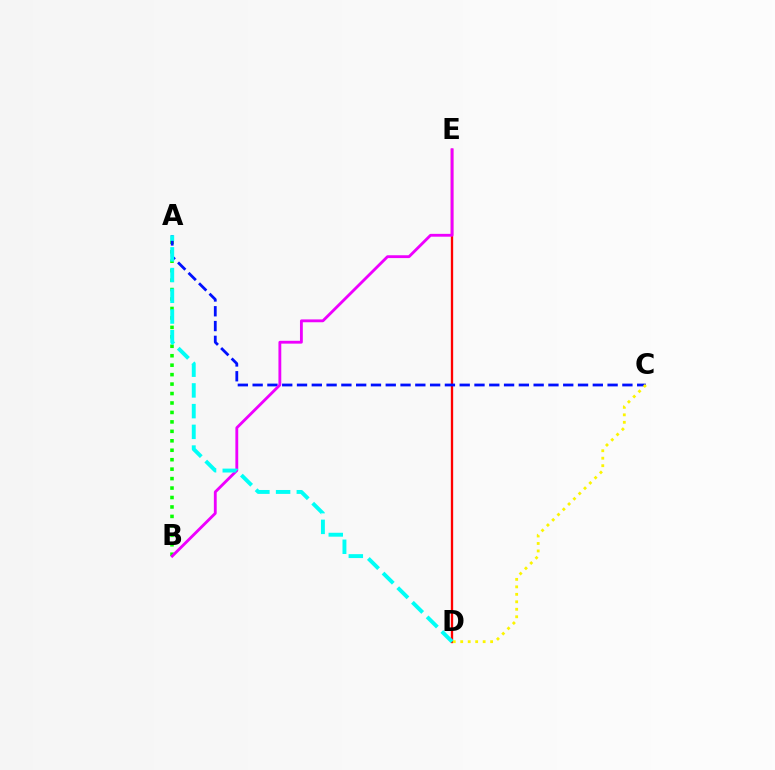{('D', 'E'): [{'color': '#ff0000', 'line_style': 'solid', 'thickness': 1.67}], ('A', 'B'): [{'color': '#08ff00', 'line_style': 'dotted', 'thickness': 2.57}], ('A', 'C'): [{'color': '#0010ff', 'line_style': 'dashed', 'thickness': 2.01}], ('B', 'E'): [{'color': '#ee00ff', 'line_style': 'solid', 'thickness': 2.04}], ('C', 'D'): [{'color': '#fcf500', 'line_style': 'dotted', 'thickness': 2.03}], ('A', 'D'): [{'color': '#00fff6', 'line_style': 'dashed', 'thickness': 2.81}]}